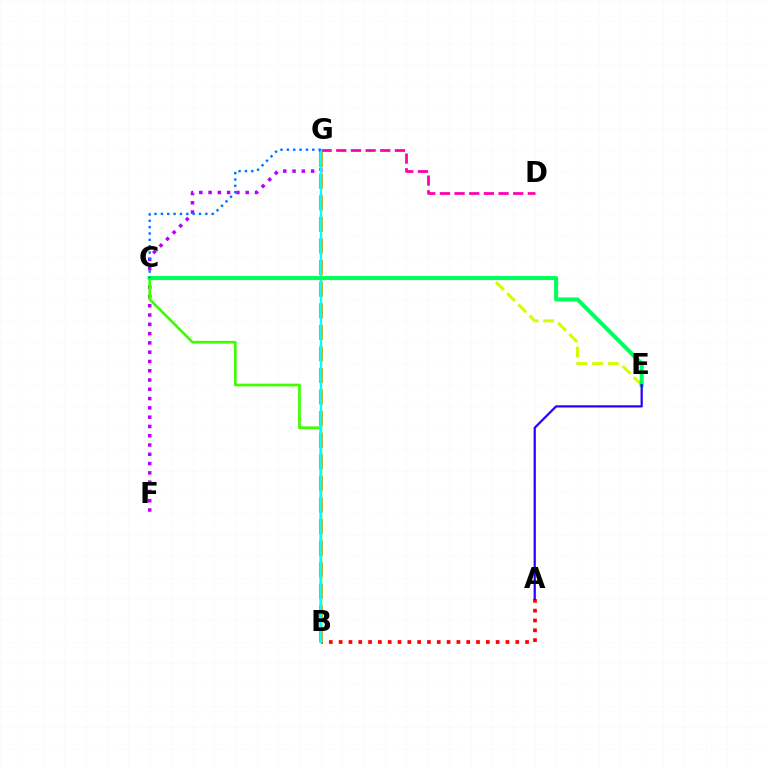{('D', 'G'): [{'color': '#ff00ac', 'line_style': 'dashed', 'thickness': 1.99}], ('F', 'G'): [{'color': '#b900ff', 'line_style': 'dotted', 'thickness': 2.52}], ('A', 'B'): [{'color': '#ff0000', 'line_style': 'dotted', 'thickness': 2.67}], ('B', 'C'): [{'color': '#3dff00', 'line_style': 'solid', 'thickness': 1.96}], ('C', 'E'): [{'color': '#d1ff00', 'line_style': 'dashed', 'thickness': 2.15}, {'color': '#00ff5c', 'line_style': 'solid', 'thickness': 2.92}], ('B', 'G'): [{'color': '#ff9400', 'line_style': 'dashed', 'thickness': 2.93}, {'color': '#00fff6', 'line_style': 'solid', 'thickness': 1.77}], ('C', 'G'): [{'color': '#0074ff', 'line_style': 'dotted', 'thickness': 1.73}], ('A', 'E'): [{'color': '#2500ff', 'line_style': 'solid', 'thickness': 1.59}]}